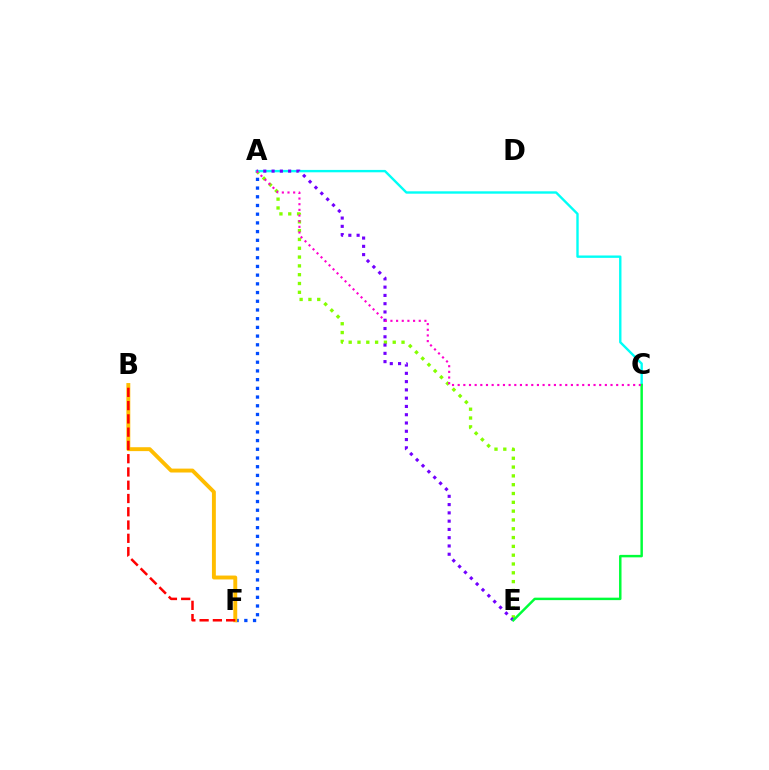{('A', 'F'): [{'color': '#004bff', 'line_style': 'dotted', 'thickness': 2.37}], ('B', 'F'): [{'color': '#ffbd00', 'line_style': 'solid', 'thickness': 2.81}, {'color': '#ff0000', 'line_style': 'dashed', 'thickness': 1.8}], ('A', 'E'): [{'color': '#84ff00', 'line_style': 'dotted', 'thickness': 2.39}, {'color': '#7200ff', 'line_style': 'dotted', 'thickness': 2.25}], ('A', 'C'): [{'color': '#00fff6', 'line_style': 'solid', 'thickness': 1.71}, {'color': '#ff00cf', 'line_style': 'dotted', 'thickness': 1.54}], ('C', 'E'): [{'color': '#00ff39', 'line_style': 'solid', 'thickness': 1.78}]}